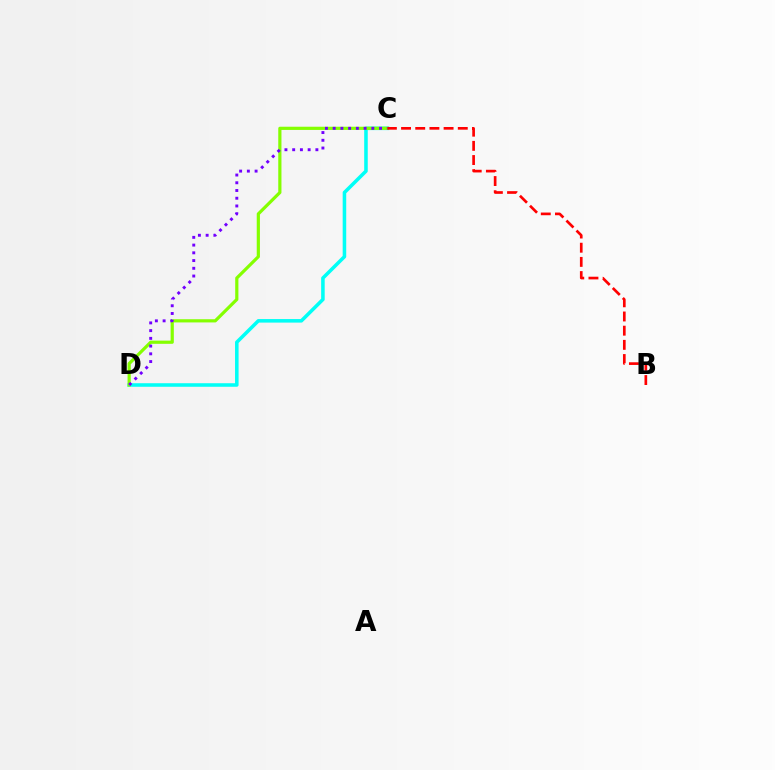{('C', 'D'): [{'color': '#00fff6', 'line_style': 'solid', 'thickness': 2.55}, {'color': '#84ff00', 'line_style': 'solid', 'thickness': 2.3}, {'color': '#7200ff', 'line_style': 'dotted', 'thickness': 2.1}], ('B', 'C'): [{'color': '#ff0000', 'line_style': 'dashed', 'thickness': 1.93}]}